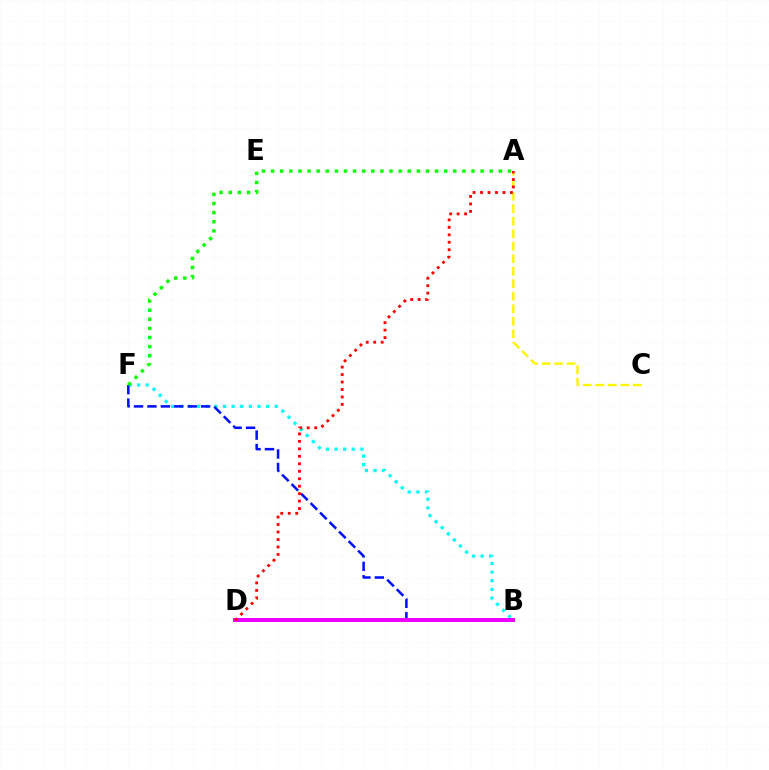{('B', 'F'): [{'color': '#00fff6', 'line_style': 'dotted', 'thickness': 2.34}, {'color': '#0010ff', 'line_style': 'dashed', 'thickness': 1.83}], ('B', 'D'): [{'color': '#ee00ff', 'line_style': 'solid', 'thickness': 2.89}], ('A', 'C'): [{'color': '#fcf500', 'line_style': 'dashed', 'thickness': 1.7}], ('A', 'D'): [{'color': '#ff0000', 'line_style': 'dotted', 'thickness': 2.03}], ('A', 'F'): [{'color': '#08ff00', 'line_style': 'dotted', 'thickness': 2.48}]}